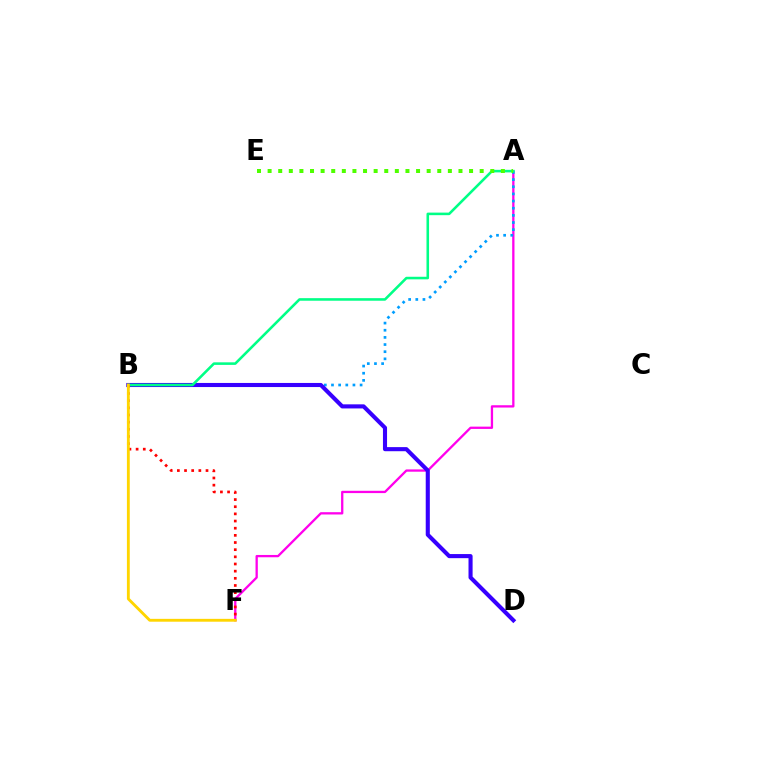{('A', 'F'): [{'color': '#ff00ed', 'line_style': 'solid', 'thickness': 1.66}], ('A', 'B'): [{'color': '#009eff', 'line_style': 'dotted', 'thickness': 1.94}, {'color': '#00ff86', 'line_style': 'solid', 'thickness': 1.85}], ('B', 'D'): [{'color': '#3700ff', 'line_style': 'solid', 'thickness': 2.95}], ('B', 'F'): [{'color': '#ff0000', 'line_style': 'dotted', 'thickness': 1.95}, {'color': '#ffd500', 'line_style': 'solid', 'thickness': 2.06}], ('A', 'E'): [{'color': '#4fff00', 'line_style': 'dotted', 'thickness': 2.88}]}